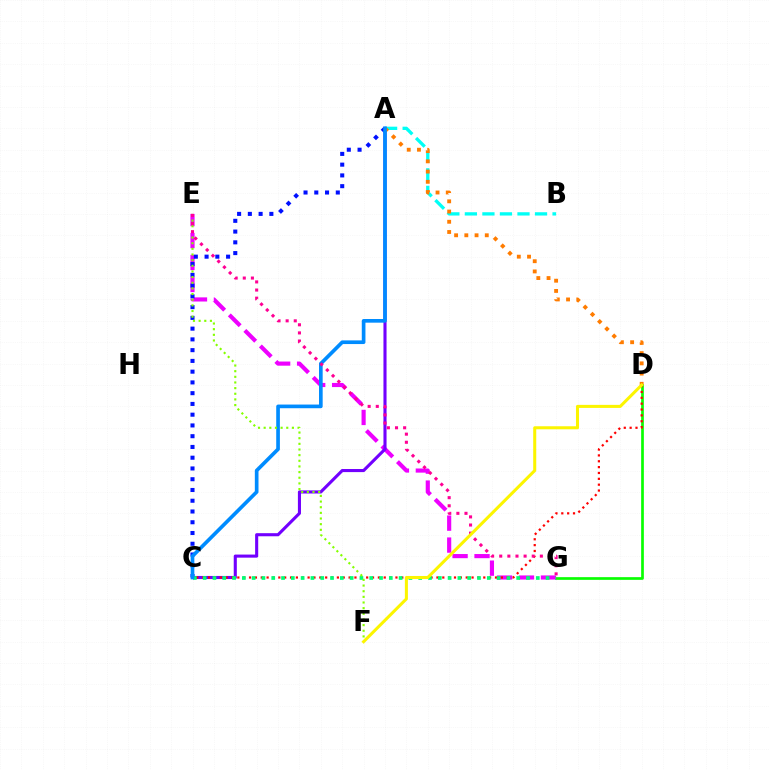{('D', 'G'): [{'color': '#08ff00', 'line_style': 'solid', 'thickness': 1.94}], ('E', 'G'): [{'color': '#ee00ff', 'line_style': 'dashed', 'thickness': 2.98}, {'color': '#ff0094', 'line_style': 'dotted', 'thickness': 2.21}], ('A', 'C'): [{'color': '#7200ff', 'line_style': 'solid', 'thickness': 2.23}, {'color': '#0010ff', 'line_style': 'dotted', 'thickness': 2.92}, {'color': '#008cff', 'line_style': 'solid', 'thickness': 2.64}], ('C', 'D'): [{'color': '#ff0000', 'line_style': 'dotted', 'thickness': 1.59}], ('A', 'B'): [{'color': '#00fff6', 'line_style': 'dashed', 'thickness': 2.38}], ('C', 'G'): [{'color': '#00ff74', 'line_style': 'dotted', 'thickness': 2.66}], ('A', 'D'): [{'color': '#ff7c00', 'line_style': 'dotted', 'thickness': 2.78}], ('E', 'F'): [{'color': '#84ff00', 'line_style': 'dotted', 'thickness': 1.54}], ('D', 'F'): [{'color': '#fcf500', 'line_style': 'solid', 'thickness': 2.19}]}